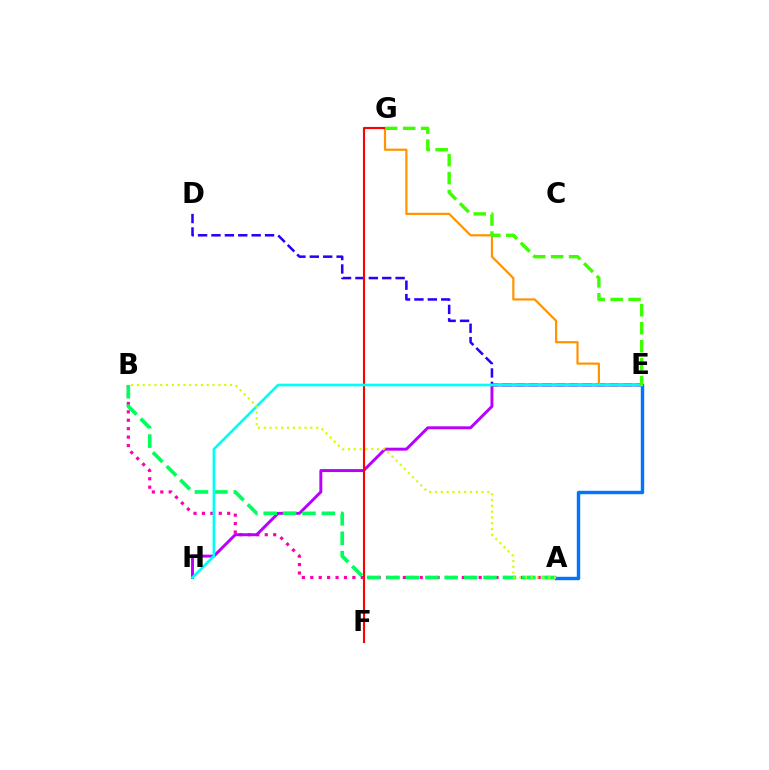{('D', 'E'): [{'color': '#2500ff', 'line_style': 'dashed', 'thickness': 1.82}], ('A', 'B'): [{'color': '#ff00ac', 'line_style': 'dotted', 'thickness': 2.29}, {'color': '#00ff5c', 'line_style': 'dashed', 'thickness': 2.63}, {'color': '#d1ff00', 'line_style': 'dotted', 'thickness': 1.58}], ('E', 'H'): [{'color': '#b900ff', 'line_style': 'solid', 'thickness': 2.12}, {'color': '#00fff6', 'line_style': 'solid', 'thickness': 1.91}], ('A', 'E'): [{'color': '#0074ff', 'line_style': 'solid', 'thickness': 2.46}], ('E', 'G'): [{'color': '#ff9400', 'line_style': 'solid', 'thickness': 1.58}, {'color': '#3dff00', 'line_style': 'dashed', 'thickness': 2.44}], ('F', 'G'): [{'color': '#ff0000', 'line_style': 'solid', 'thickness': 1.53}]}